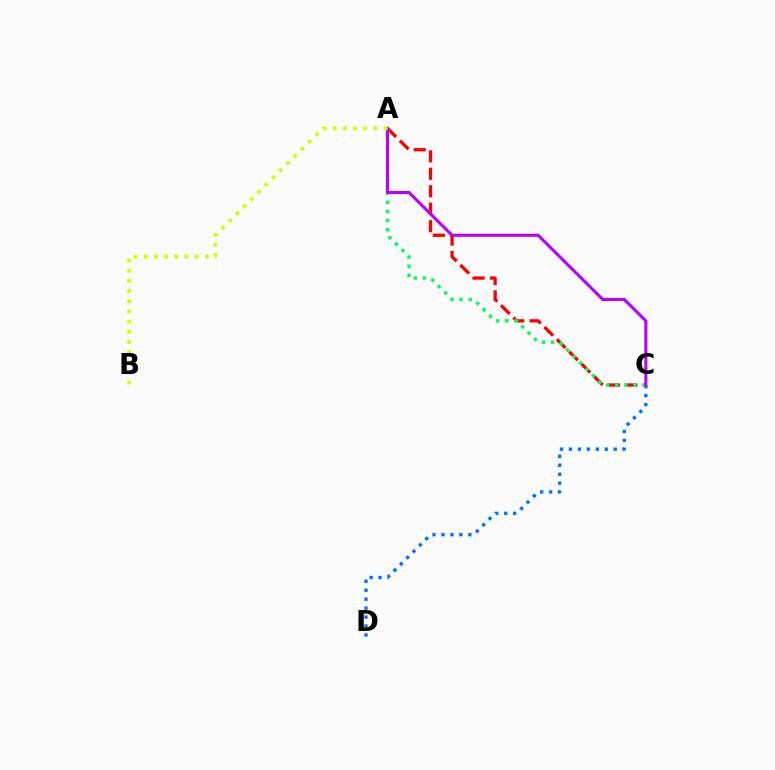{('A', 'C'): [{'color': '#ff0000', 'line_style': 'dashed', 'thickness': 2.37}, {'color': '#00ff5c', 'line_style': 'dotted', 'thickness': 2.47}, {'color': '#b900ff', 'line_style': 'solid', 'thickness': 2.22}], ('C', 'D'): [{'color': '#0074ff', 'line_style': 'dotted', 'thickness': 2.43}], ('A', 'B'): [{'color': '#d1ff00', 'line_style': 'dotted', 'thickness': 2.77}]}